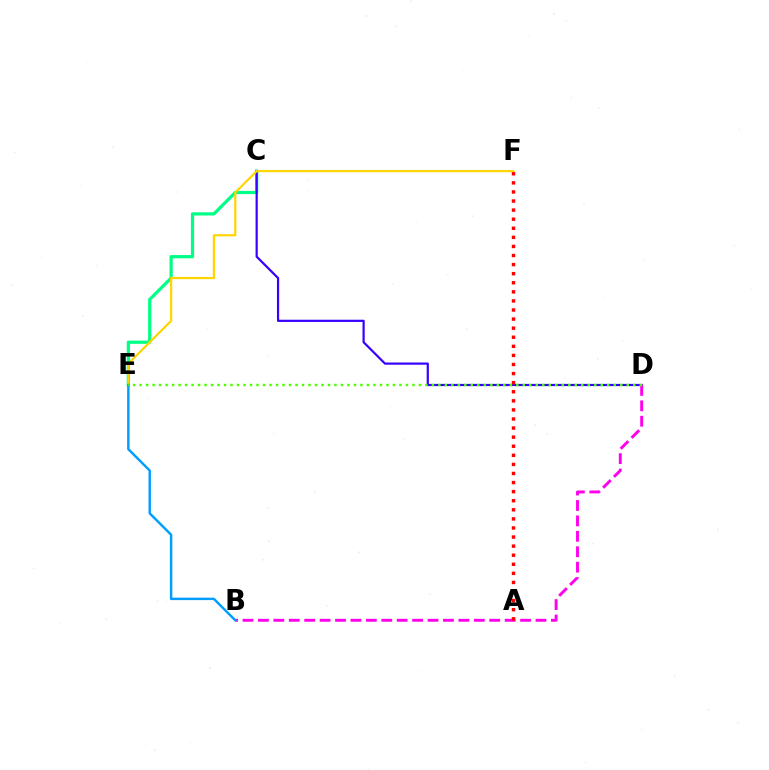{('C', 'E'): [{'color': '#00ff86', 'line_style': 'solid', 'thickness': 2.31}], ('C', 'D'): [{'color': '#3700ff', 'line_style': 'solid', 'thickness': 1.59}], ('B', 'D'): [{'color': '#ff00ed', 'line_style': 'dashed', 'thickness': 2.09}], ('E', 'F'): [{'color': '#ffd500', 'line_style': 'solid', 'thickness': 1.58}], ('A', 'F'): [{'color': '#ff0000', 'line_style': 'dotted', 'thickness': 2.47}], ('B', 'E'): [{'color': '#009eff', 'line_style': 'solid', 'thickness': 1.75}], ('D', 'E'): [{'color': '#4fff00', 'line_style': 'dotted', 'thickness': 1.76}]}